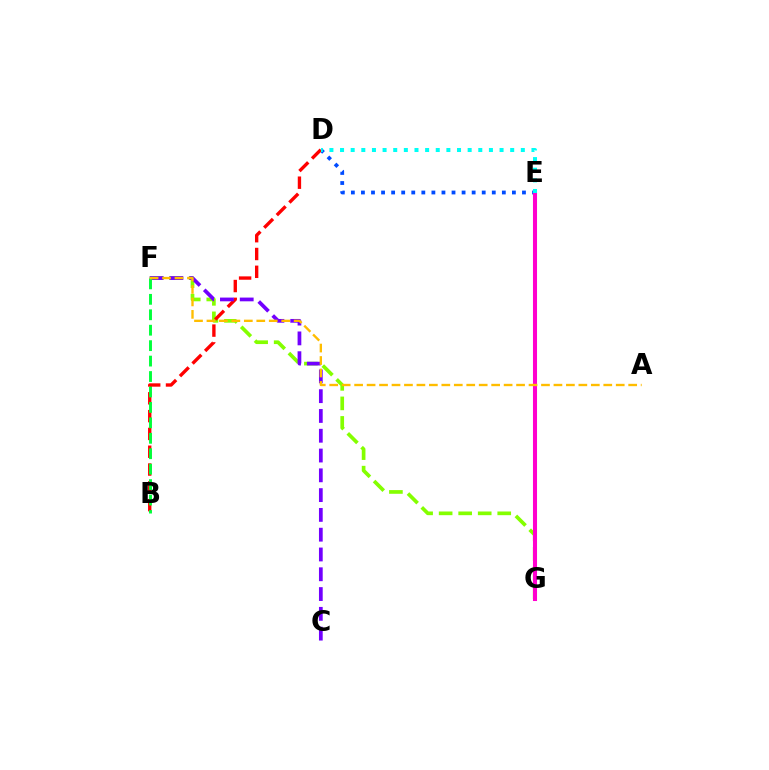{('D', 'E'): [{'color': '#004bff', 'line_style': 'dotted', 'thickness': 2.73}, {'color': '#00fff6', 'line_style': 'dotted', 'thickness': 2.89}], ('F', 'G'): [{'color': '#84ff00', 'line_style': 'dashed', 'thickness': 2.65}], ('E', 'G'): [{'color': '#ff00cf', 'line_style': 'solid', 'thickness': 2.93}], ('B', 'D'): [{'color': '#ff0000', 'line_style': 'dashed', 'thickness': 2.42}], ('C', 'F'): [{'color': '#7200ff', 'line_style': 'dashed', 'thickness': 2.69}], ('B', 'F'): [{'color': '#00ff39', 'line_style': 'dashed', 'thickness': 2.1}], ('A', 'F'): [{'color': '#ffbd00', 'line_style': 'dashed', 'thickness': 1.69}]}